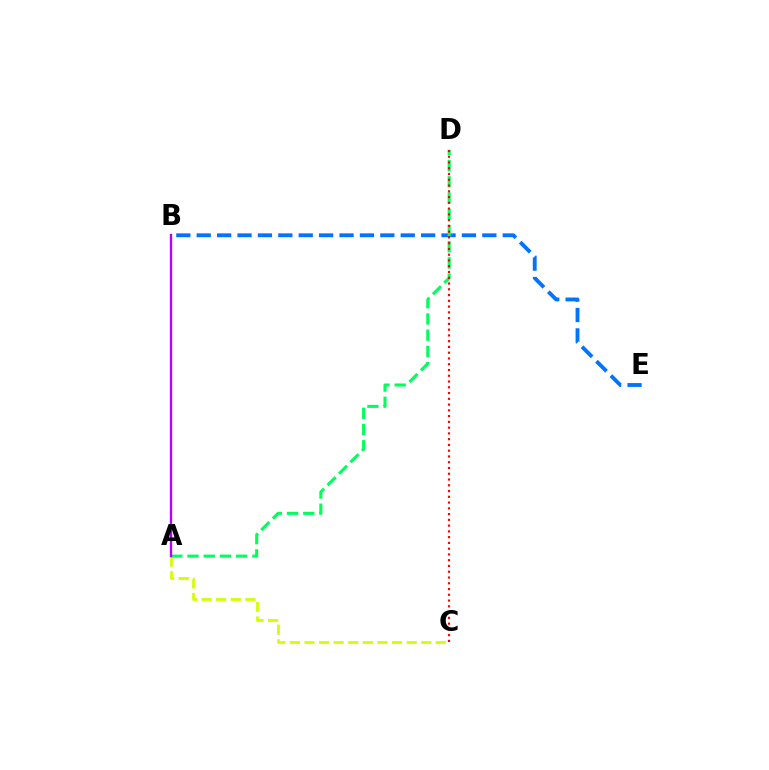{('B', 'E'): [{'color': '#0074ff', 'line_style': 'dashed', 'thickness': 2.77}], ('A', 'C'): [{'color': '#d1ff00', 'line_style': 'dashed', 'thickness': 1.98}], ('A', 'D'): [{'color': '#00ff5c', 'line_style': 'dashed', 'thickness': 2.2}], ('C', 'D'): [{'color': '#ff0000', 'line_style': 'dotted', 'thickness': 1.57}], ('A', 'B'): [{'color': '#b900ff', 'line_style': 'solid', 'thickness': 1.7}]}